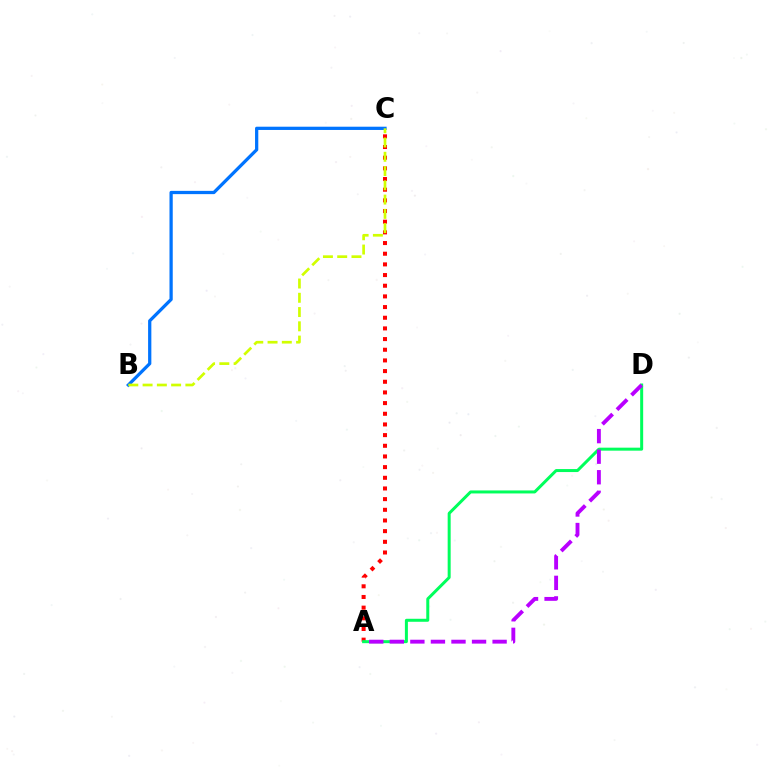{('A', 'C'): [{'color': '#ff0000', 'line_style': 'dotted', 'thickness': 2.9}], ('A', 'D'): [{'color': '#00ff5c', 'line_style': 'solid', 'thickness': 2.16}, {'color': '#b900ff', 'line_style': 'dashed', 'thickness': 2.79}], ('B', 'C'): [{'color': '#0074ff', 'line_style': 'solid', 'thickness': 2.34}, {'color': '#d1ff00', 'line_style': 'dashed', 'thickness': 1.94}]}